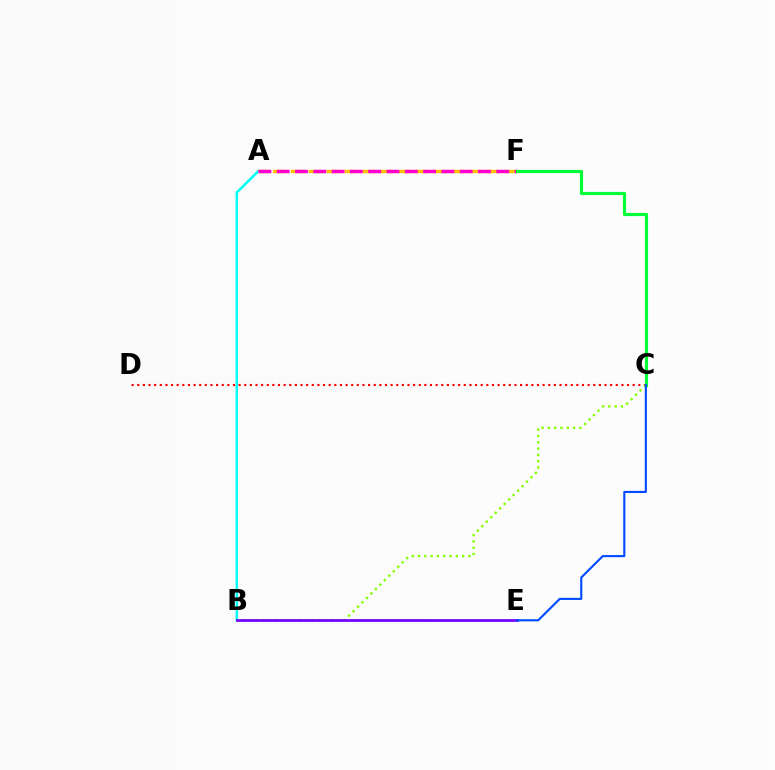{('C', 'D'): [{'color': '#ff0000', 'line_style': 'dotted', 'thickness': 1.53}], ('A', 'B'): [{'color': '#00fff6', 'line_style': 'solid', 'thickness': 1.78}], ('A', 'F'): [{'color': '#ffbd00', 'line_style': 'dashed', 'thickness': 2.43}, {'color': '#ff00cf', 'line_style': 'dashed', 'thickness': 2.49}], ('B', 'C'): [{'color': '#84ff00', 'line_style': 'dotted', 'thickness': 1.71}], ('B', 'E'): [{'color': '#7200ff', 'line_style': 'solid', 'thickness': 1.97}], ('C', 'F'): [{'color': '#00ff39', 'line_style': 'solid', 'thickness': 2.27}], ('C', 'E'): [{'color': '#004bff', 'line_style': 'solid', 'thickness': 1.52}]}